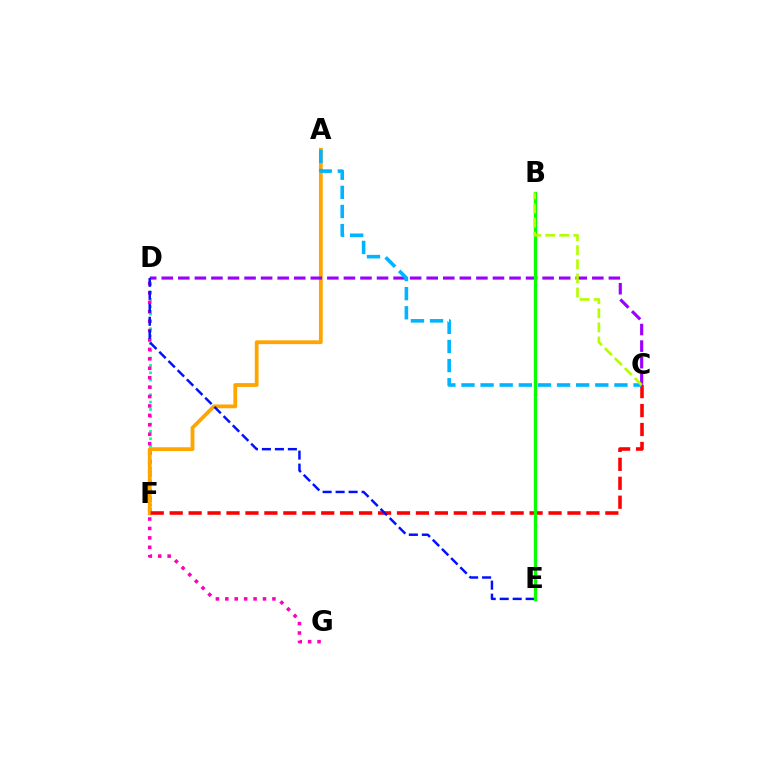{('D', 'F'): [{'color': '#00ff9d', 'line_style': 'dotted', 'thickness': 1.99}], ('D', 'G'): [{'color': '#ff00bd', 'line_style': 'dotted', 'thickness': 2.56}], ('A', 'F'): [{'color': '#ffa500', 'line_style': 'solid', 'thickness': 2.73}], ('C', 'F'): [{'color': '#ff0000', 'line_style': 'dashed', 'thickness': 2.57}], ('C', 'D'): [{'color': '#9b00ff', 'line_style': 'dashed', 'thickness': 2.25}], ('D', 'E'): [{'color': '#0010ff', 'line_style': 'dashed', 'thickness': 1.77}], ('A', 'C'): [{'color': '#00b5ff', 'line_style': 'dashed', 'thickness': 2.6}], ('B', 'E'): [{'color': '#08ff00', 'line_style': 'solid', 'thickness': 2.36}], ('B', 'C'): [{'color': '#b3ff00', 'line_style': 'dashed', 'thickness': 1.91}]}